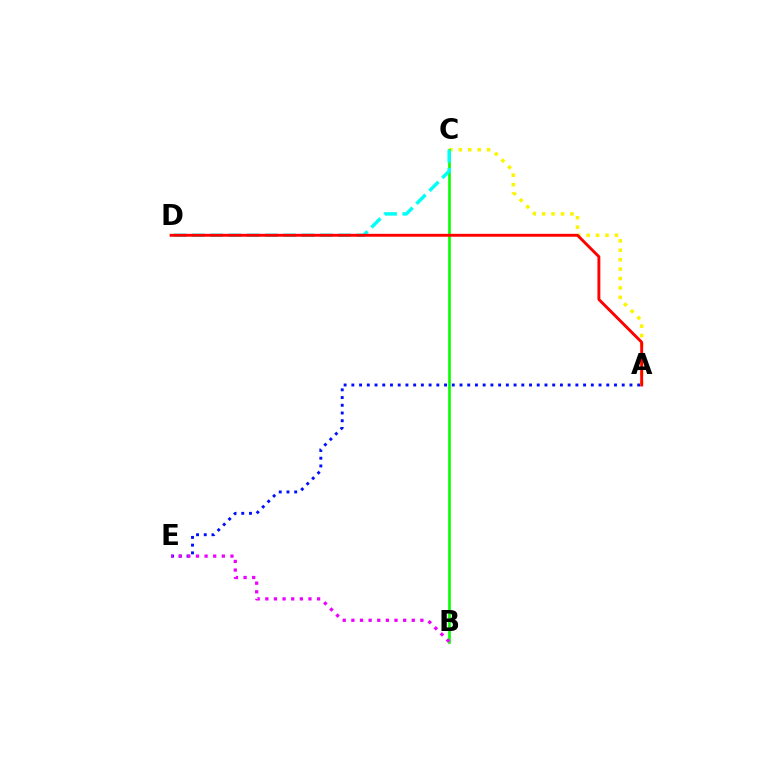{('A', 'C'): [{'color': '#fcf500', 'line_style': 'dotted', 'thickness': 2.56}], ('A', 'E'): [{'color': '#0010ff', 'line_style': 'dotted', 'thickness': 2.1}], ('B', 'C'): [{'color': '#08ff00', 'line_style': 'solid', 'thickness': 1.9}], ('C', 'D'): [{'color': '#00fff6', 'line_style': 'dashed', 'thickness': 2.48}], ('A', 'D'): [{'color': '#ff0000', 'line_style': 'solid', 'thickness': 2.09}], ('B', 'E'): [{'color': '#ee00ff', 'line_style': 'dotted', 'thickness': 2.34}]}